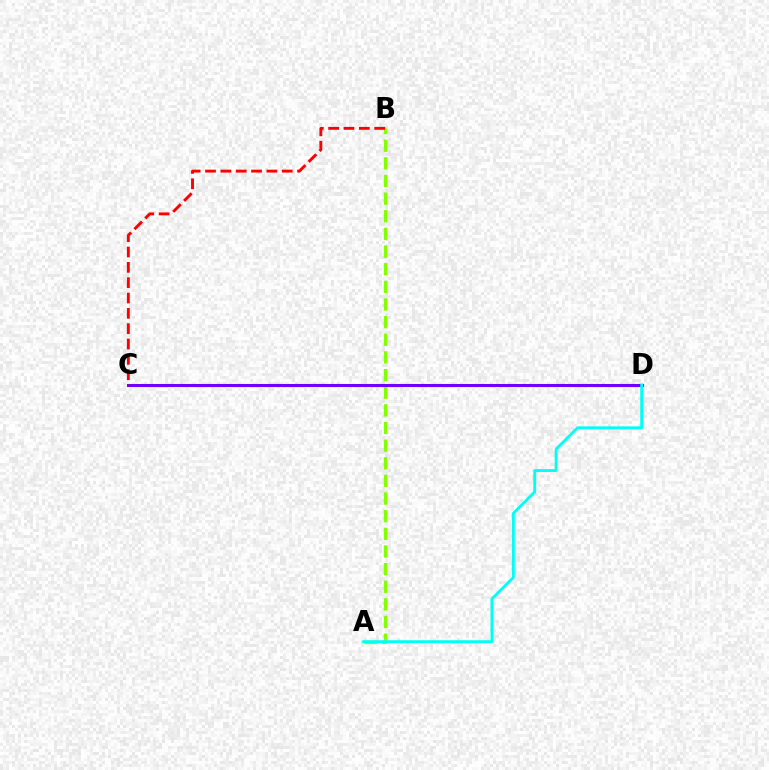{('A', 'B'): [{'color': '#84ff00', 'line_style': 'dashed', 'thickness': 2.4}], ('C', 'D'): [{'color': '#7200ff', 'line_style': 'solid', 'thickness': 2.2}], ('A', 'D'): [{'color': '#00fff6', 'line_style': 'solid', 'thickness': 2.06}], ('B', 'C'): [{'color': '#ff0000', 'line_style': 'dashed', 'thickness': 2.08}]}